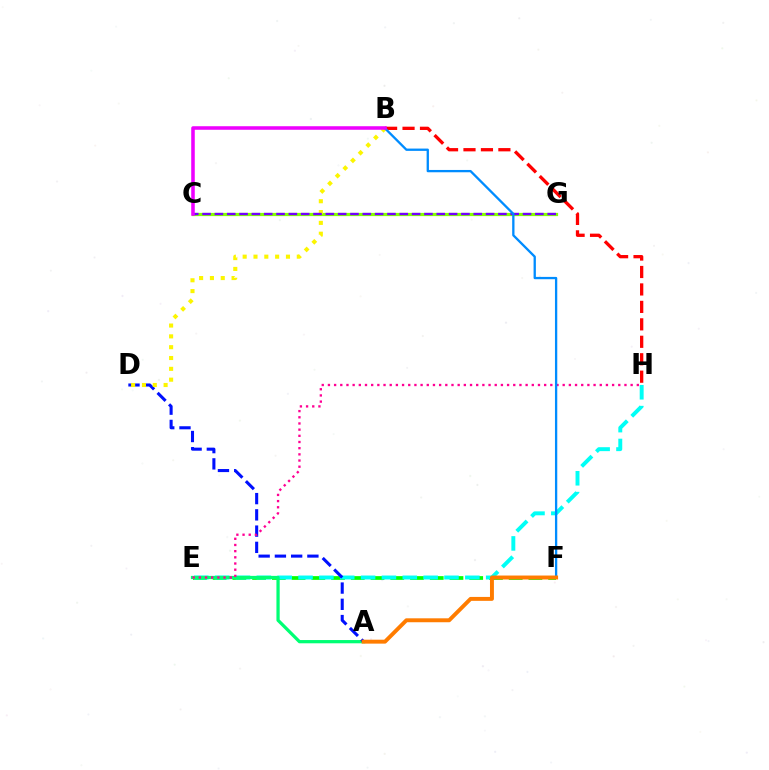{('E', 'F'): [{'color': '#08ff00', 'line_style': 'dashed', 'thickness': 2.68}], ('C', 'G'): [{'color': '#84ff00', 'line_style': 'solid', 'thickness': 2.33}, {'color': '#7200ff', 'line_style': 'dashed', 'thickness': 1.67}], ('E', 'H'): [{'color': '#00fff6', 'line_style': 'dashed', 'thickness': 2.83}, {'color': '#ff0094', 'line_style': 'dotted', 'thickness': 1.68}], ('A', 'E'): [{'color': '#00ff74', 'line_style': 'solid', 'thickness': 2.34}], ('B', 'H'): [{'color': '#ff0000', 'line_style': 'dashed', 'thickness': 2.37}], ('A', 'D'): [{'color': '#0010ff', 'line_style': 'dashed', 'thickness': 2.21}], ('B', 'D'): [{'color': '#fcf500', 'line_style': 'dotted', 'thickness': 2.94}], ('B', 'F'): [{'color': '#008cff', 'line_style': 'solid', 'thickness': 1.66}], ('A', 'F'): [{'color': '#ff7c00', 'line_style': 'solid', 'thickness': 2.83}], ('B', 'C'): [{'color': '#ee00ff', 'line_style': 'solid', 'thickness': 2.56}]}